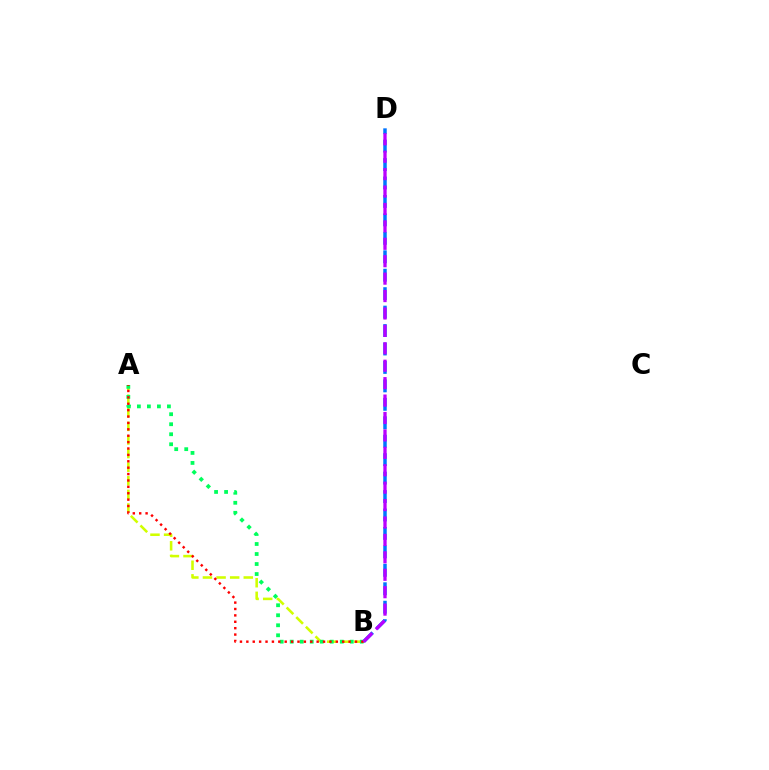{('A', 'B'): [{'color': '#d1ff00', 'line_style': 'dashed', 'thickness': 1.85}, {'color': '#00ff5c', 'line_style': 'dotted', 'thickness': 2.72}, {'color': '#ff0000', 'line_style': 'dotted', 'thickness': 1.74}], ('B', 'D'): [{'color': '#0074ff', 'line_style': 'dashed', 'thickness': 2.51}, {'color': '#b900ff', 'line_style': 'dashed', 'thickness': 2.37}]}